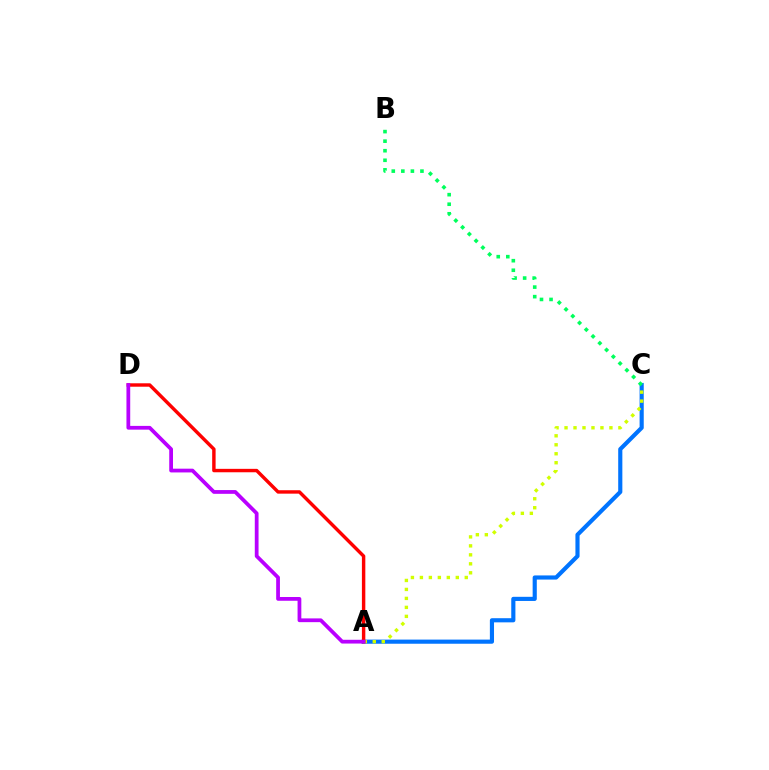{('A', 'C'): [{'color': '#0074ff', 'line_style': 'solid', 'thickness': 2.98}, {'color': '#d1ff00', 'line_style': 'dotted', 'thickness': 2.44}], ('A', 'D'): [{'color': '#ff0000', 'line_style': 'solid', 'thickness': 2.47}, {'color': '#b900ff', 'line_style': 'solid', 'thickness': 2.71}], ('B', 'C'): [{'color': '#00ff5c', 'line_style': 'dotted', 'thickness': 2.6}]}